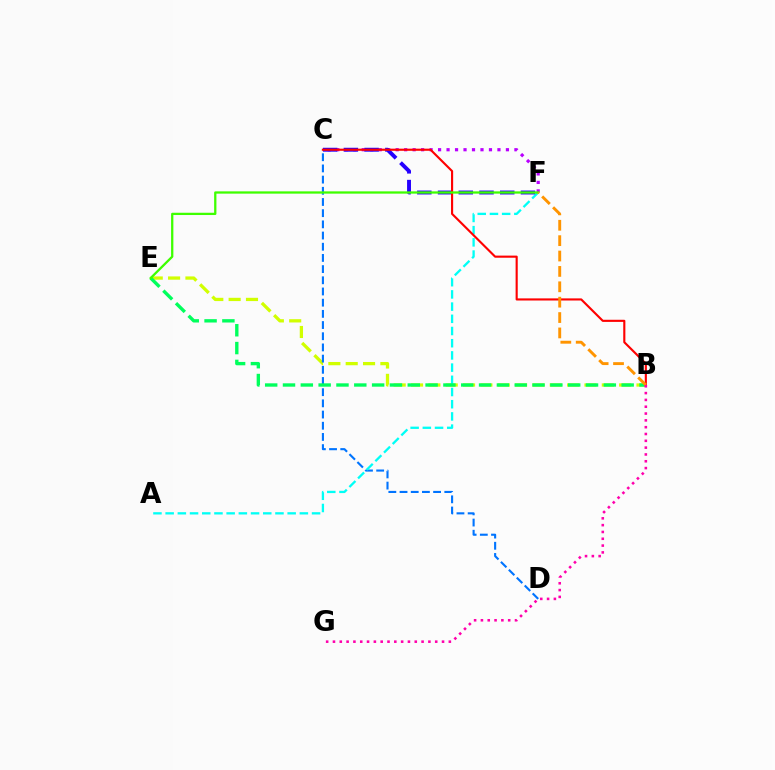{('B', 'E'): [{'color': '#d1ff00', 'line_style': 'dashed', 'thickness': 2.36}, {'color': '#00ff5c', 'line_style': 'dashed', 'thickness': 2.42}], ('C', 'D'): [{'color': '#0074ff', 'line_style': 'dashed', 'thickness': 1.52}], ('C', 'F'): [{'color': '#b900ff', 'line_style': 'dotted', 'thickness': 2.3}, {'color': '#2500ff', 'line_style': 'dashed', 'thickness': 2.82}], ('A', 'F'): [{'color': '#00fff6', 'line_style': 'dashed', 'thickness': 1.66}], ('B', 'C'): [{'color': '#ff0000', 'line_style': 'solid', 'thickness': 1.53}], ('E', 'F'): [{'color': '#3dff00', 'line_style': 'solid', 'thickness': 1.64}], ('B', 'F'): [{'color': '#ff9400', 'line_style': 'dashed', 'thickness': 2.09}], ('B', 'G'): [{'color': '#ff00ac', 'line_style': 'dotted', 'thickness': 1.85}]}